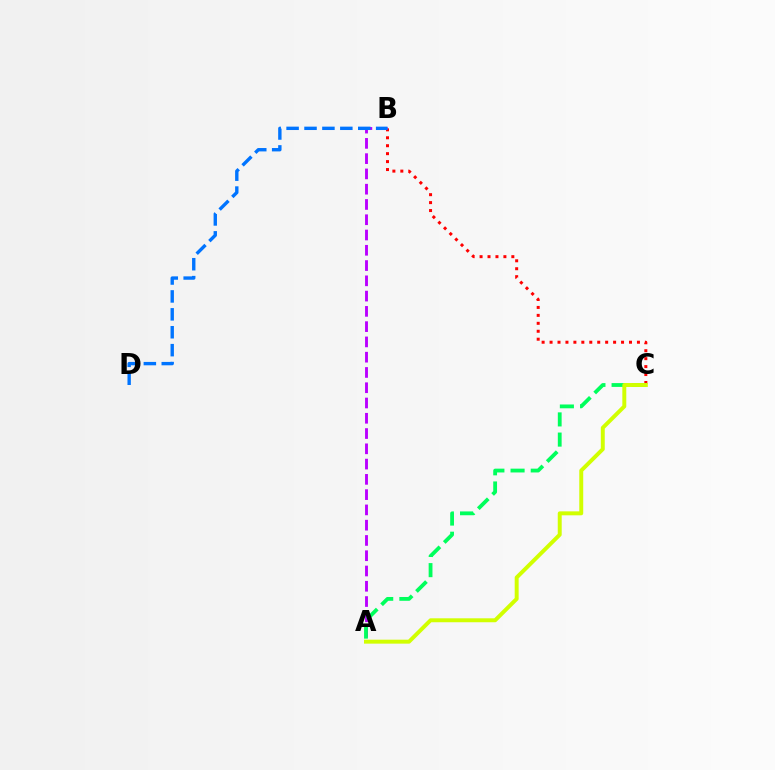{('B', 'C'): [{'color': '#ff0000', 'line_style': 'dotted', 'thickness': 2.16}], ('A', 'B'): [{'color': '#b900ff', 'line_style': 'dashed', 'thickness': 2.07}], ('B', 'D'): [{'color': '#0074ff', 'line_style': 'dashed', 'thickness': 2.43}], ('A', 'C'): [{'color': '#00ff5c', 'line_style': 'dashed', 'thickness': 2.74}, {'color': '#d1ff00', 'line_style': 'solid', 'thickness': 2.84}]}